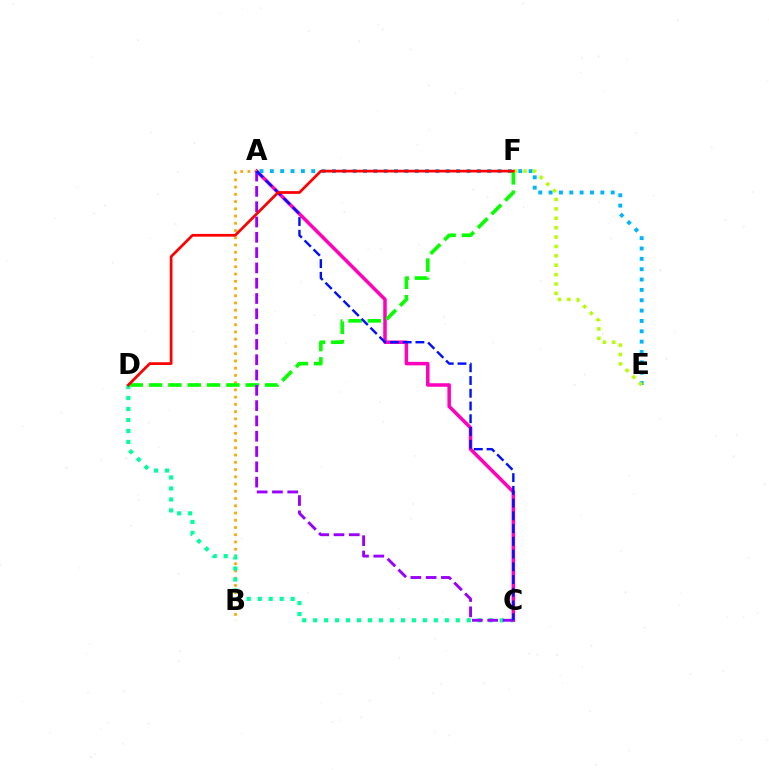{('A', 'C'): [{'color': '#ff00bd', 'line_style': 'solid', 'thickness': 2.52}, {'color': '#9b00ff', 'line_style': 'dashed', 'thickness': 2.08}, {'color': '#0010ff', 'line_style': 'dashed', 'thickness': 1.73}], ('A', 'B'): [{'color': '#ffa500', 'line_style': 'dotted', 'thickness': 1.97}], ('A', 'E'): [{'color': '#00b5ff', 'line_style': 'dotted', 'thickness': 2.81}], ('D', 'F'): [{'color': '#08ff00', 'line_style': 'dashed', 'thickness': 2.62}, {'color': '#ff0000', 'line_style': 'solid', 'thickness': 1.97}], ('C', 'D'): [{'color': '#00ff9d', 'line_style': 'dotted', 'thickness': 2.98}], ('E', 'F'): [{'color': '#b3ff00', 'line_style': 'dotted', 'thickness': 2.55}]}